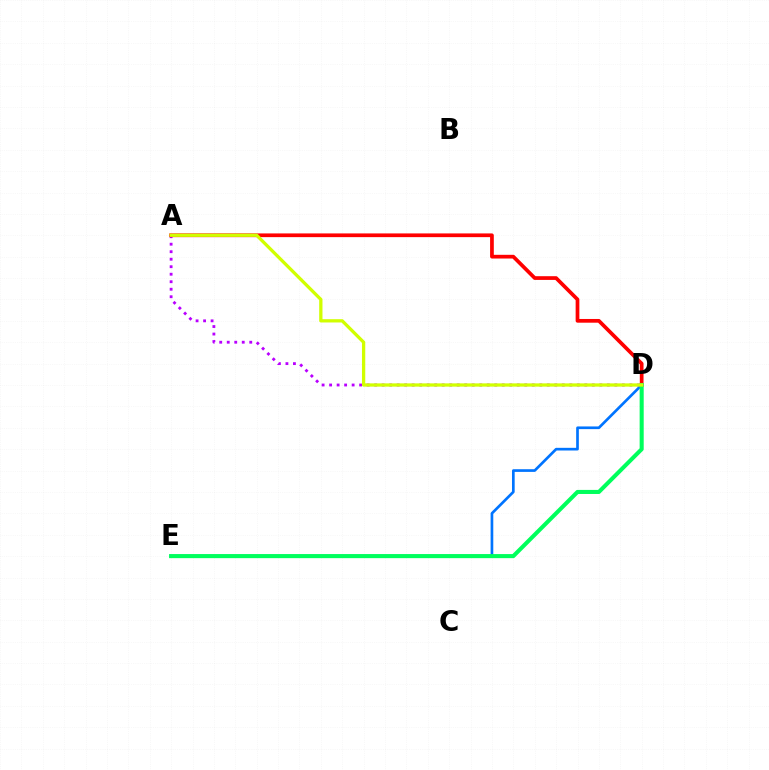{('D', 'E'): [{'color': '#0074ff', 'line_style': 'solid', 'thickness': 1.93}, {'color': '#00ff5c', 'line_style': 'solid', 'thickness': 2.93}], ('A', 'D'): [{'color': '#b900ff', 'line_style': 'dotted', 'thickness': 2.04}, {'color': '#ff0000', 'line_style': 'solid', 'thickness': 2.68}, {'color': '#d1ff00', 'line_style': 'solid', 'thickness': 2.36}]}